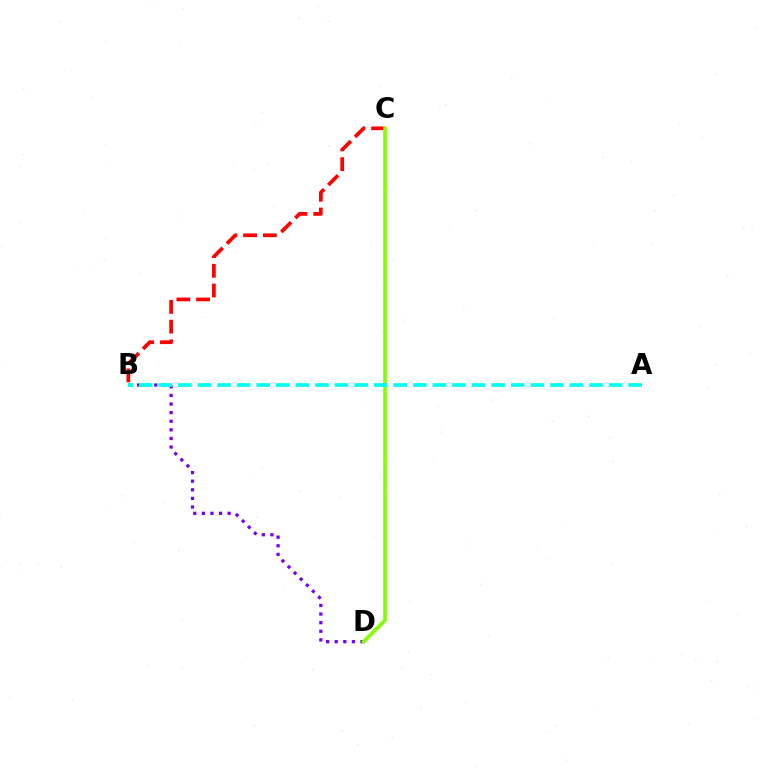{('B', 'C'): [{'color': '#ff0000', 'line_style': 'dashed', 'thickness': 2.68}], ('B', 'D'): [{'color': '#7200ff', 'line_style': 'dotted', 'thickness': 2.34}], ('C', 'D'): [{'color': '#84ff00', 'line_style': 'solid', 'thickness': 2.64}], ('A', 'B'): [{'color': '#00fff6', 'line_style': 'dashed', 'thickness': 2.66}]}